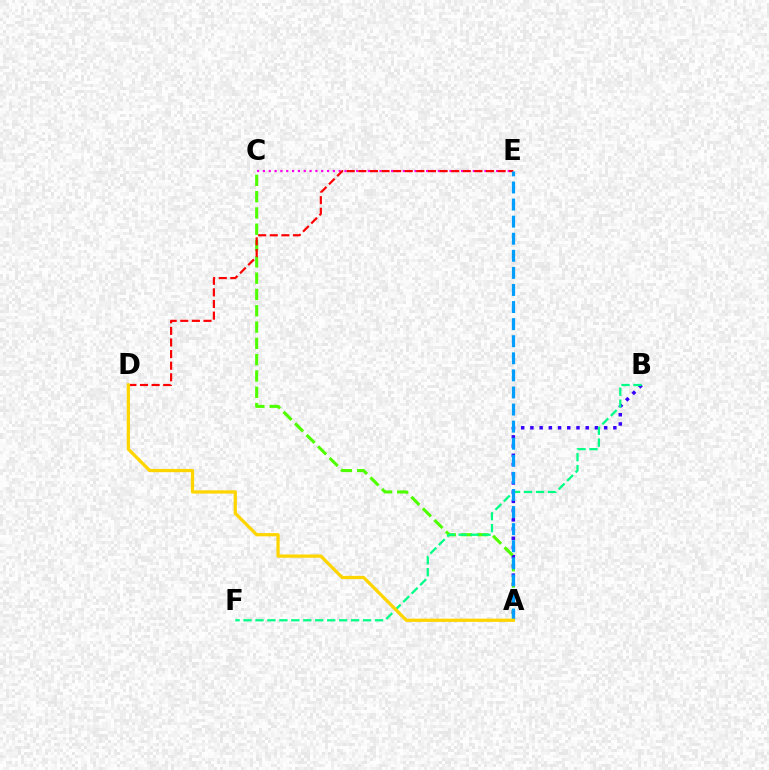{('A', 'B'): [{'color': '#3700ff', 'line_style': 'dotted', 'thickness': 2.5}], ('A', 'C'): [{'color': '#4fff00', 'line_style': 'dashed', 'thickness': 2.21}], ('C', 'E'): [{'color': '#ff00ed', 'line_style': 'dotted', 'thickness': 1.58}], ('B', 'F'): [{'color': '#00ff86', 'line_style': 'dashed', 'thickness': 1.62}], ('D', 'E'): [{'color': '#ff0000', 'line_style': 'dashed', 'thickness': 1.58}], ('A', 'E'): [{'color': '#009eff', 'line_style': 'dashed', 'thickness': 2.32}], ('A', 'D'): [{'color': '#ffd500', 'line_style': 'solid', 'thickness': 2.34}]}